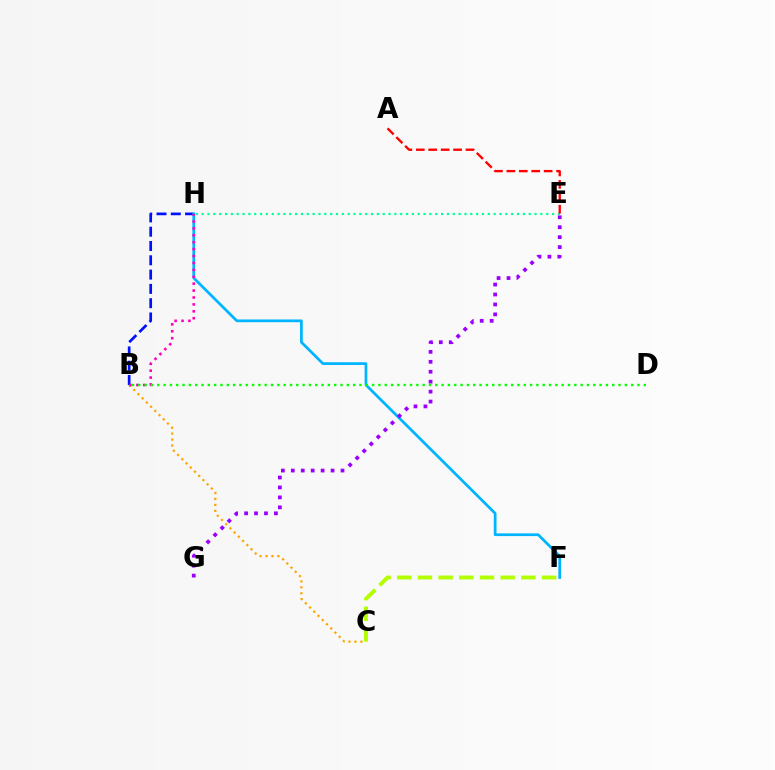{('B', 'H'): [{'color': '#0010ff', 'line_style': 'dashed', 'thickness': 1.94}, {'color': '#ff00bd', 'line_style': 'dotted', 'thickness': 1.88}], ('F', 'H'): [{'color': '#00b5ff', 'line_style': 'solid', 'thickness': 1.97}], ('C', 'F'): [{'color': '#b3ff00', 'line_style': 'dashed', 'thickness': 2.81}], ('E', 'G'): [{'color': '#9b00ff', 'line_style': 'dotted', 'thickness': 2.7}], ('E', 'H'): [{'color': '#00ff9d', 'line_style': 'dotted', 'thickness': 1.59}], ('A', 'E'): [{'color': '#ff0000', 'line_style': 'dashed', 'thickness': 1.69}], ('B', 'C'): [{'color': '#ffa500', 'line_style': 'dotted', 'thickness': 1.62}], ('B', 'D'): [{'color': '#08ff00', 'line_style': 'dotted', 'thickness': 1.72}]}